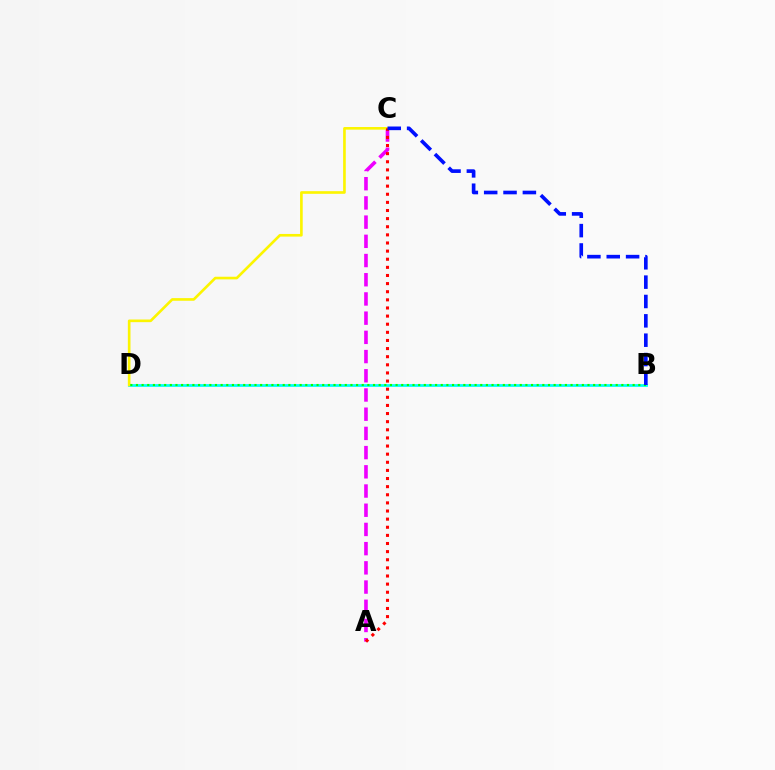{('A', 'C'): [{'color': '#ee00ff', 'line_style': 'dashed', 'thickness': 2.61}, {'color': '#ff0000', 'line_style': 'dotted', 'thickness': 2.21}], ('B', 'D'): [{'color': '#00fff6', 'line_style': 'solid', 'thickness': 1.98}, {'color': '#08ff00', 'line_style': 'dotted', 'thickness': 1.53}], ('C', 'D'): [{'color': '#fcf500', 'line_style': 'solid', 'thickness': 1.9}], ('B', 'C'): [{'color': '#0010ff', 'line_style': 'dashed', 'thickness': 2.63}]}